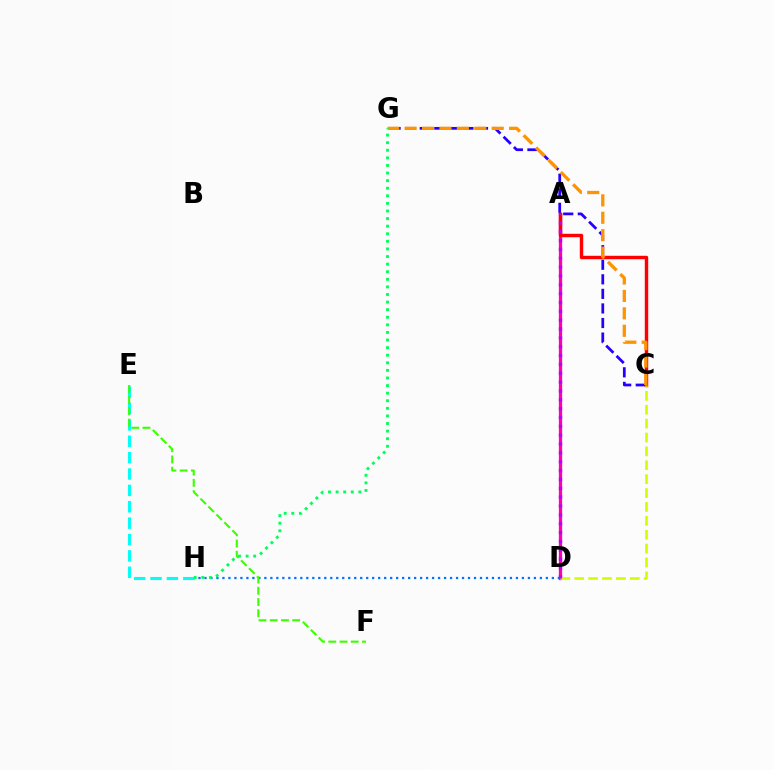{('A', 'D'): [{'color': '#ff00ac', 'line_style': 'solid', 'thickness': 2.36}, {'color': '#b900ff', 'line_style': 'dotted', 'thickness': 2.4}], ('E', 'H'): [{'color': '#00fff6', 'line_style': 'dashed', 'thickness': 2.22}], ('C', 'G'): [{'color': '#2500ff', 'line_style': 'dashed', 'thickness': 1.98}, {'color': '#ff9400', 'line_style': 'dashed', 'thickness': 2.37}], ('A', 'C'): [{'color': '#ff0000', 'line_style': 'solid', 'thickness': 2.46}], ('D', 'H'): [{'color': '#0074ff', 'line_style': 'dotted', 'thickness': 1.63}], ('E', 'F'): [{'color': '#3dff00', 'line_style': 'dashed', 'thickness': 1.53}], ('C', 'D'): [{'color': '#d1ff00', 'line_style': 'dashed', 'thickness': 1.89}], ('G', 'H'): [{'color': '#00ff5c', 'line_style': 'dotted', 'thickness': 2.06}]}